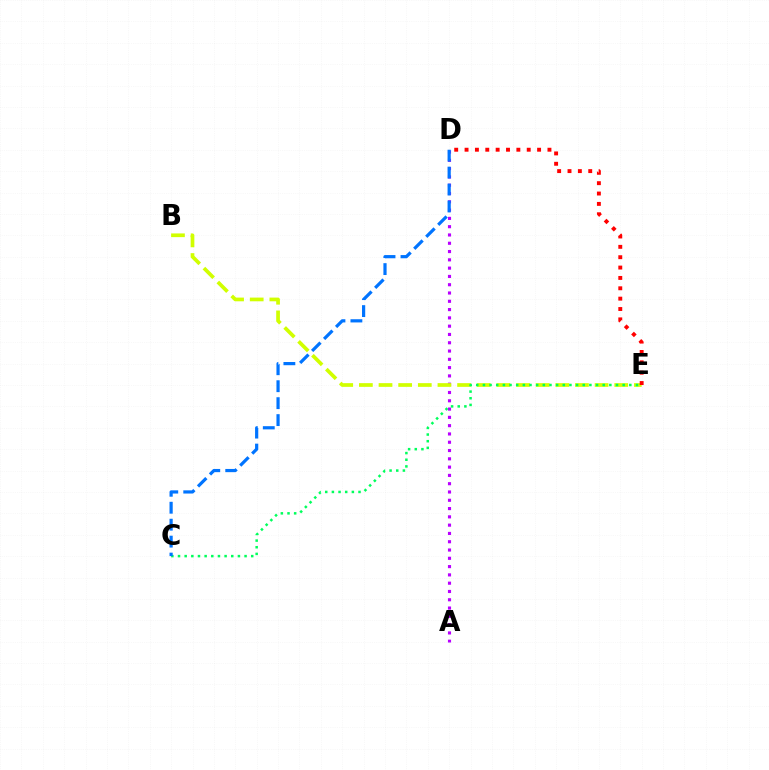{('A', 'D'): [{'color': '#b900ff', 'line_style': 'dotted', 'thickness': 2.25}], ('B', 'E'): [{'color': '#d1ff00', 'line_style': 'dashed', 'thickness': 2.67}], ('C', 'E'): [{'color': '#00ff5c', 'line_style': 'dotted', 'thickness': 1.81}], ('D', 'E'): [{'color': '#ff0000', 'line_style': 'dotted', 'thickness': 2.82}], ('C', 'D'): [{'color': '#0074ff', 'line_style': 'dashed', 'thickness': 2.3}]}